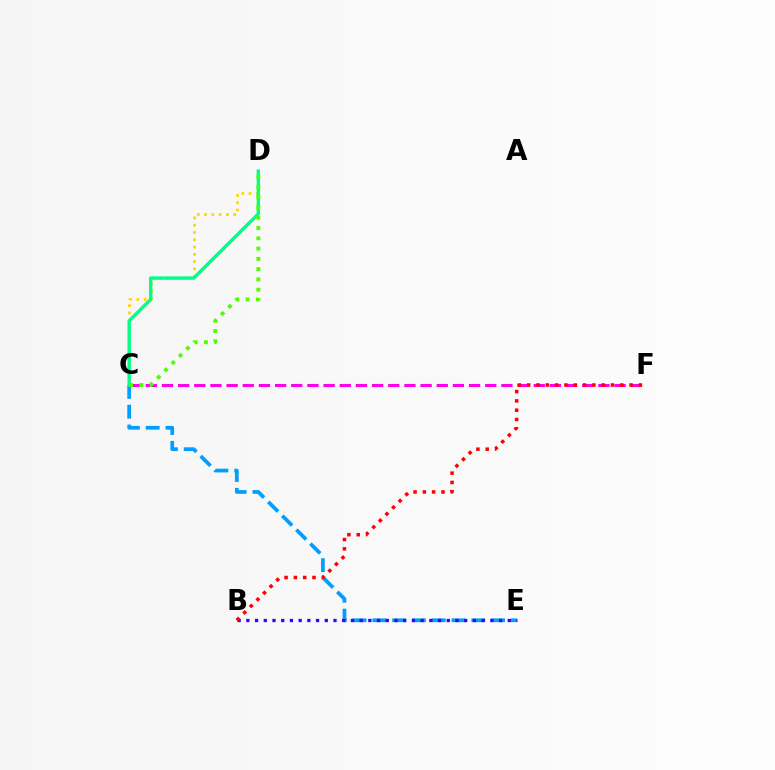{('C', 'E'): [{'color': '#009eff', 'line_style': 'dashed', 'thickness': 2.69}], ('B', 'E'): [{'color': '#3700ff', 'line_style': 'dotted', 'thickness': 2.37}], ('C', 'F'): [{'color': '#ff00ed', 'line_style': 'dashed', 'thickness': 2.2}], ('C', 'D'): [{'color': '#ffd500', 'line_style': 'dotted', 'thickness': 1.98}, {'color': '#00ff86', 'line_style': 'solid', 'thickness': 2.44}, {'color': '#4fff00', 'line_style': 'dotted', 'thickness': 2.79}], ('B', 'F'): [{'color': '#ff0000', 'line_style': 'dotted', 'thickness': 2.53}]}